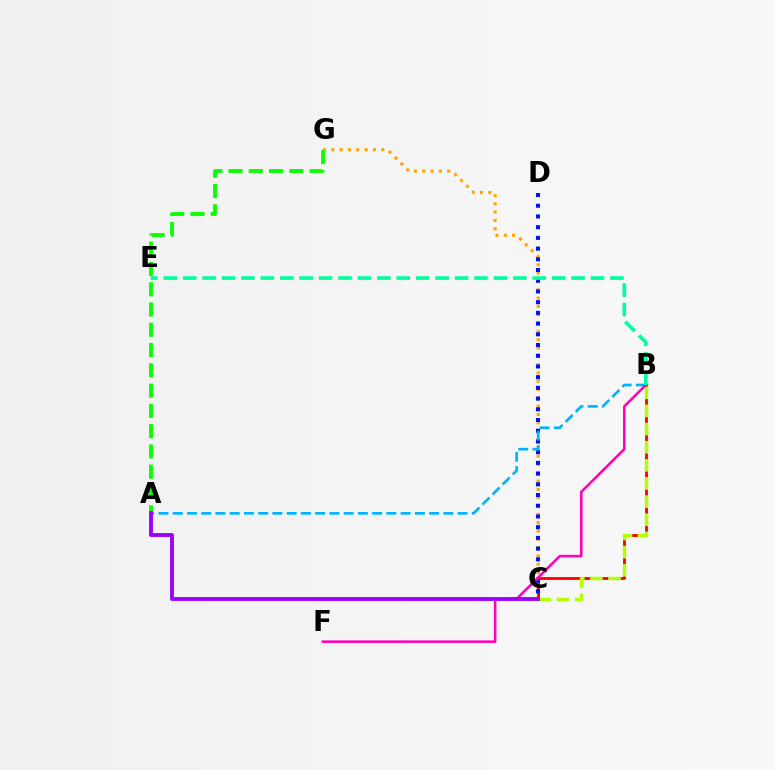{('C', 'G'): [{'color': '#ffa500', 'line_style': 'dotted', 'thickness': 2.26}], ('B', 'C'): [{'color': '#ff0000', 'line_style': 'solid', 'thickness': 2.05}, {'color': '#b3ff00', 'line_style': 'dashed', 'thickness': 2.46}], ('C', 'D'): [{'color': '#0010ff', 'line_style': 'dotted', 'thickness': 2.91}], ('A', 'B'): [{'color': '#00b5ff', 'line_style': 'dashed', 'thickness': 1.93}], ('B', 'F'): [{'color': '#ff00bd', 'line_style': 'solid', 'thickness': 1.85}], ('B', 'E'): [{'color': '#00ff9d', 'line_style': 'dashed', 'thickness': 2.64}], ('A', 'G'): [{'color': '#08ff00', 'line_style': 'dashed', 'thickness': 2.75}], ('A', 'C'): [{'color': '#9b00ff', 'line_style': 'solid', 'thickness': 2.77}]}